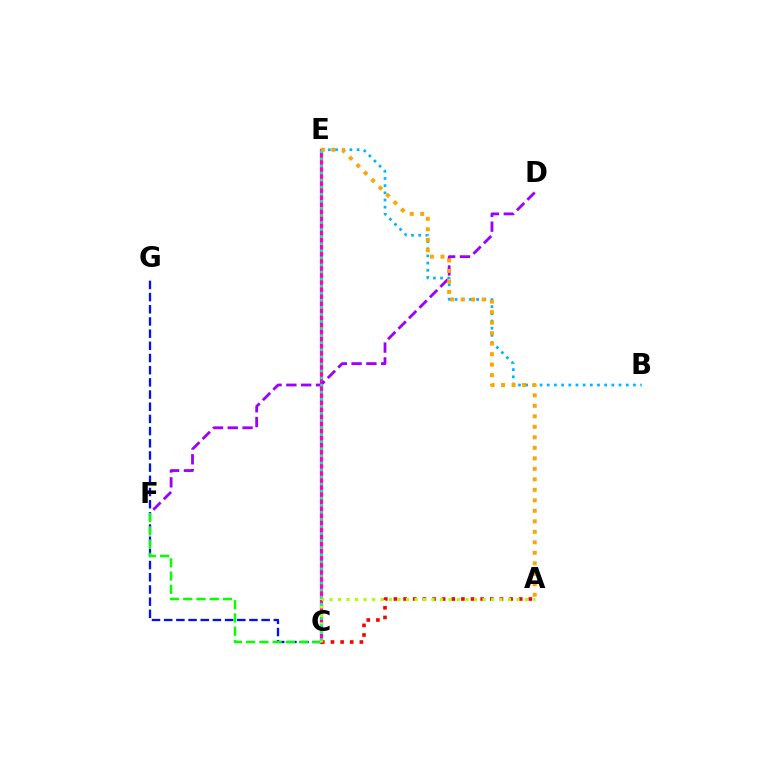{('C', 'E'): [{'color': '#ff00bd', 'line_style': 'solid', 'thickness': 2.33}, {'color': '#00ff9d', 'line_style': 'dotted', 'thickness': 1.92}], ('B', 'E'): [{'color': '#00b5ff', 'line_style': 'dotted', 'thickness': 1.95}], ('C', 'G'): [{'color': '#0010ff', 'line_style': 'dashed', 'thickness': 1.65}], ('A', 'C'): [{'color': '#ff0000', 'line_style': 'dotted', 'thickness': 2.62}, {'color': '#b3ff00', 'line_style': 'dotted', 'thickness': 2.31}], ('D', 'F'): [{'color': '#9b00ff', 'line_style': 'dashed', 'thickness': 2.01}], ('C', 'F'): [{'color': '#08ff00', 'line_style': 'dashed', 'thickness': 1.8}], ('A', 'E'): [{'color': '#ffa500', 'line_style': 'dotted', 'thickness': 2.85}]}